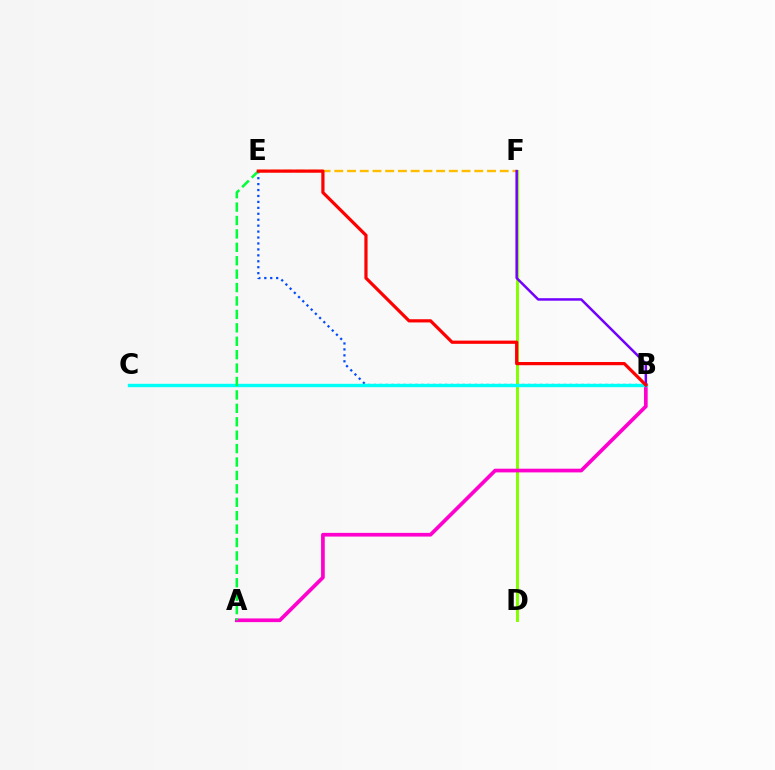{('B', 'E'): [{'color': '#004bff', 'line_style': 'dotted', 'thickness': 1.61}, {'color': '#ff0000', 'line_style': 'solid', 'thickness': 2.31}], ('D', 'F'): [{'color': '#84ff00', 'line_style': 'solid', 'thickness': 2.13}], ('A', 'B'): [{'color': '#ff00cf', 'line_style': 'solid', 'thickness': 2.66}], ('E', 'F'): [{'color': '#ffbd00', 'line_style': 'dashed', 'thickness': 1.73}], ('B', 'C'): [{'color': '#00fff6', 'line_style': 'solid', 'thickness': 2.45}], ('B', 'F'): [{'color': '#7200ff', 'line_style': 'solid', 'thickness': 1.79}], ('A', 'E'): [{'color': '#00ff39', 'line_style': 'dashed', 'thickness': 1.82}]}